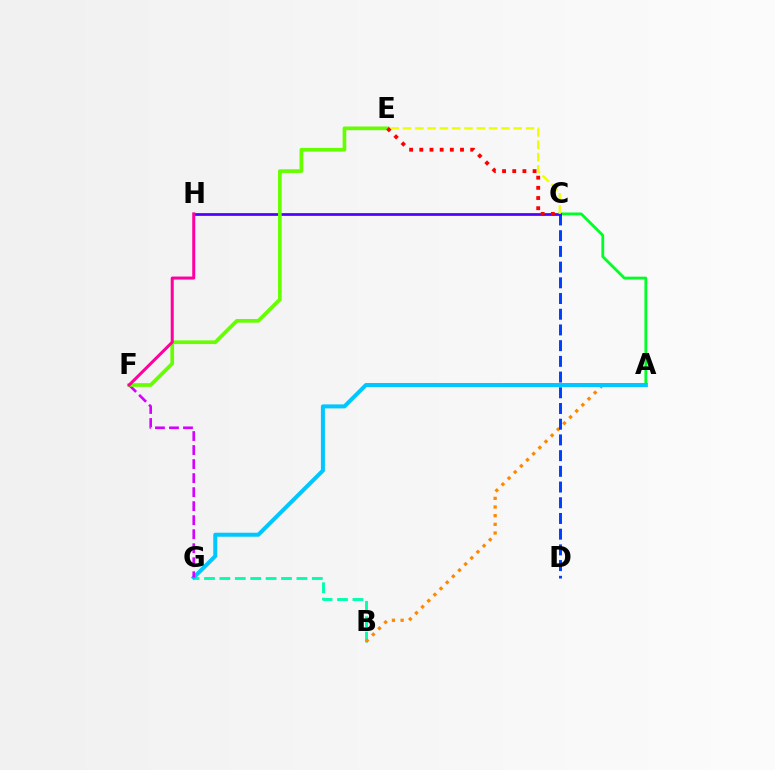{('A', 'C'): [{'color': '#00ff27', 'line_style': 'solid', 'thickness': 2.02}], ('B', 'G'): [{'color': '#00ffaf', 'line_style': 'dashed', 'thickness': 2.09}], ('A', 'B'): [{'color': '#ff8800', 'line_style': 'dotted', 'thickness': 2.35}], ('A', 'G'): [{'color': '#00c7ff', 'line_style': 'solid', 'thickness': 2.89}], ('C', 'D'): [{'color': '#003fff', 'line_style': 'dashed', 'thickness': 2.13}], ('C', 'H'): [{'color': '#4f00ff', 'line_style': 'solid', 'thickness': 1.96}], ('C', 'E'): [{'color': '#eeff00', 'line_style': 'dashed', 'thickness': 1.67}, {'color': '#ff0000', 'line_style': 'dotted', 'thickness': 2.76}], ('F', 'G'): [{'color': '#d600ff', 'line_style': 'dashed', 'thickness': 1.9}], ('E', 'F'): [{'color': '#66ff00', 'line_style': 'solid', 'thickness': 2.66}], ('F', 'H'): [{'color': '#ff00a0', 'line_style': 'solid', 'thickness': 2.17}]}